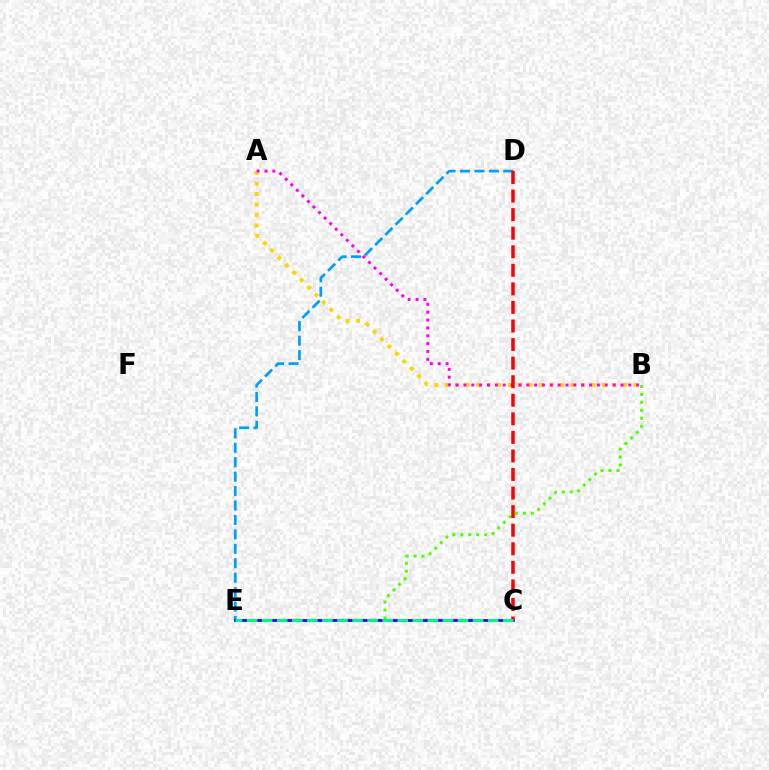{('A', 'B'): [{'color': '#ffd500', 'line_style': 'dotted', 'thickness': 2.85}, {'color': '#ff00ed', 'line_style': 'dotted', 'thickness': 2.13}], ('B', 'E'): [{'color': '#4fff00', 'line_style': 'dotted', 'thickness': 2.16}], ('D', 'E'): [{'color': '#009eff', 'line_style': 'dashed', 'thickness': 1.96}], ('C', 'E'): [{'color': '#3700ff', 'line_style': 'solid', 'thickness': 2.04}, {'color': '#00ff86', 'line_style': 'dashed', 'thickness': 2.05}], ('C', 'D'): [{'color': '#ff0000', 'line_style': 'dashed', 'thickness': 2.52}]}